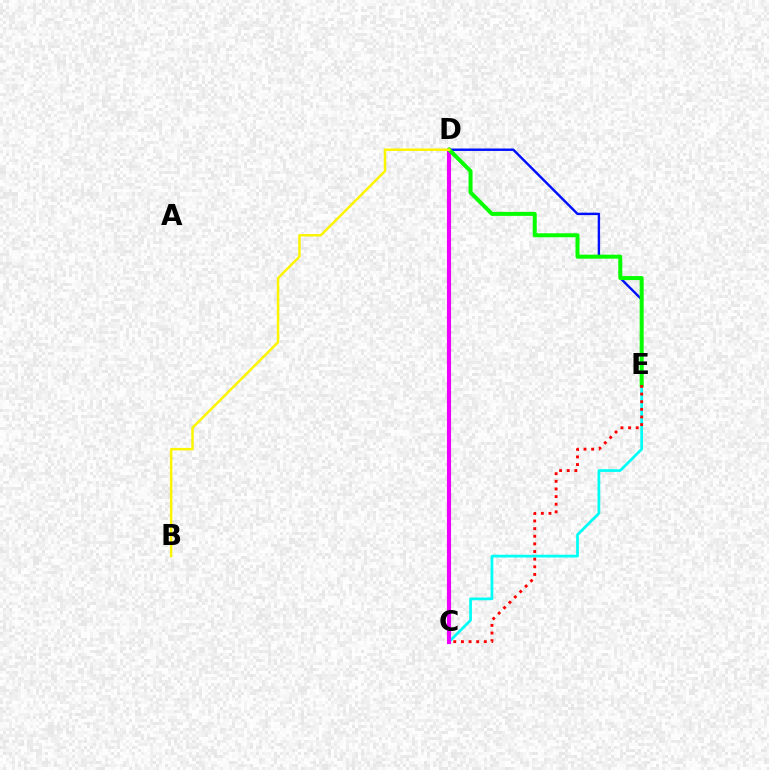{('C', 'E'): [{'color': '#00fff6', 'line_style': 'solid', 'thickness': 1.97}, {'color': '#ff0000', 'line_style': 'dotted', 'thickness': 2.07}], ('C', 'D'): [{'color': '#ee00ff', 'line_style': 'solid', 'thickness': 2.96}], ('D', 'E'): [{'color': '#0010ff', 'line_style': 'solid', 'thickness': 1.74}, {'color': '#08ff00', 'line_style': 'solid', 'thickness': 2.88}], ('B', 'D'): [{'color': '#fcf500', 'line_style': 'solid', 'thickness': 1.78}]}